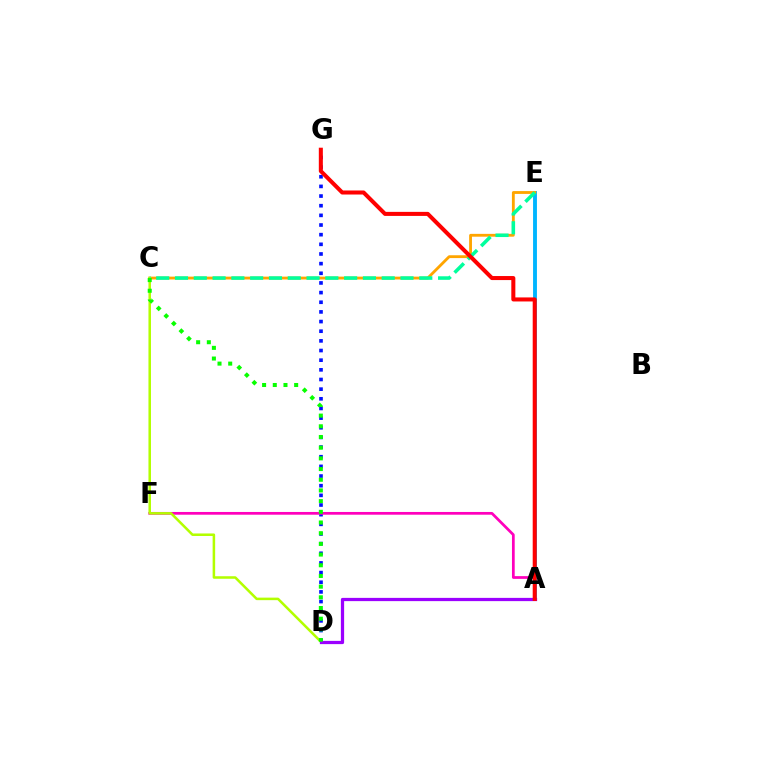{('D', 'G'): [{'color': '#0010ff', 'line_style': 'dotted', 'thickness': 2.62}], ('A', 'F'): [{'color': '#ff00bd', 'line_style': 'solid', 'thickness': 1.97}], ('A', 'E'): [{'color': '#00b5ff', 'line_style': 'solid', 'thickness': 2.78}], ('C', 'E'): [{'color': '#ffa500', 'line_style': 'solid', 'thickness': 2.04}, {'color': '#00ff9d', 'line_style': 'dashed', 'thickness': 2.55}], ('C', 'D'): [{'color': '#b3ff00', 'line_style': 'solid', 'thickness': 1.82}, {'color': '#08ff00', 'line_style': 'dotted', 'thickness': 2.9}], ('A', 'D'): [{'color': '#9b00ff', 'line_style': 'solid', 'thickness': 2.34}], ('A', 'G'): [{'color': '#ff0000', 'line_style': 'solid', 'thickness': 2.91}]}